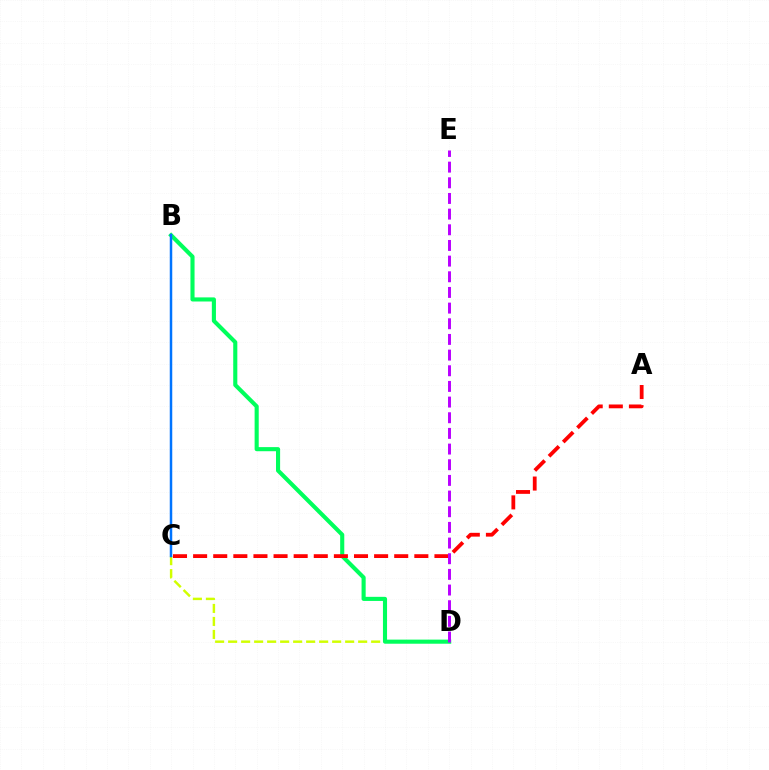{('C', 'D'): [{'color': '#d1ff00', 'line_style': 'dashed', 'thickness': 1.77}], ('B', 'D'): [{'color': '#00ff5c', 'line_style': 'solid', 'thickness': 2.96}], ('B', 'C'): [{'color': '#0074ff', 'line_style': 'solid', 'thickness': 1.79}], ('A', 'C'): [{'color': '#ff0000', 'line_style': 'dashed', 'thickness': 2.73}], ('D', 'E'): [{'color': '#b900ff', 'line_style': 'dashed', 'thickness': 2.13}]}